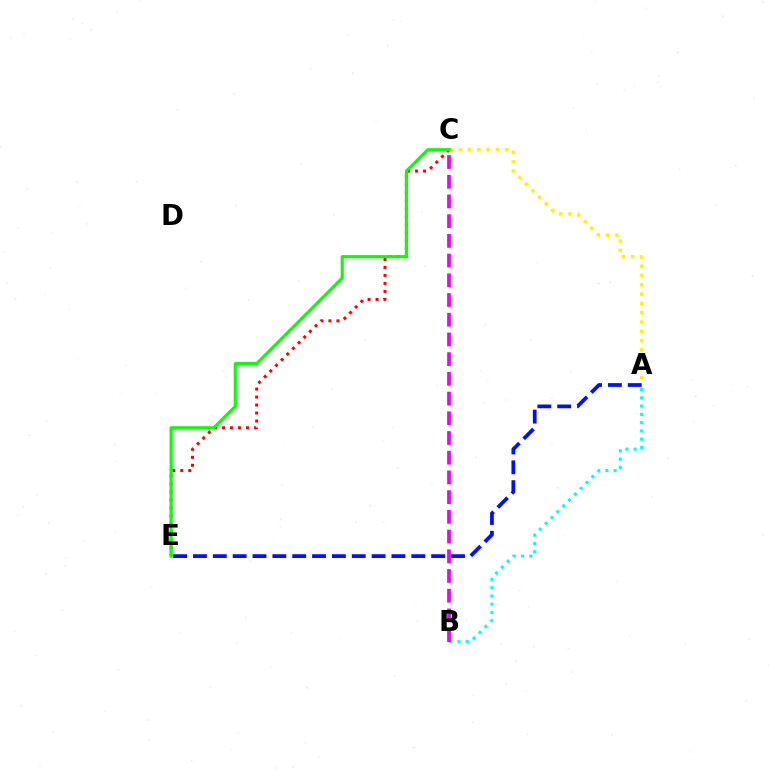{('C', 'E'): [{'color': '#ff0000', 'line_style': 'dotted', 'thickness': 2.17}, {'color': '#08ff00', 'line_style': 'solid', 'thickness': 2.26}], ('A', 'B'): [{'color': '#00fff6', 'line_style': 'dotted', 'thickness': 2.25}], ('A', 'C'): [{'color': '#fcf500', 'line_style': 'dotted', 'thickness': 2.53}], ('A', 'E'): [{'color': '#0010ff', 'line_style': 'dashed', 'thickness': 2.7}], ('B', 'C'): [{'color': '#ee00ff', 'line_style': 'dashed', 'thickness': 2.68}]}